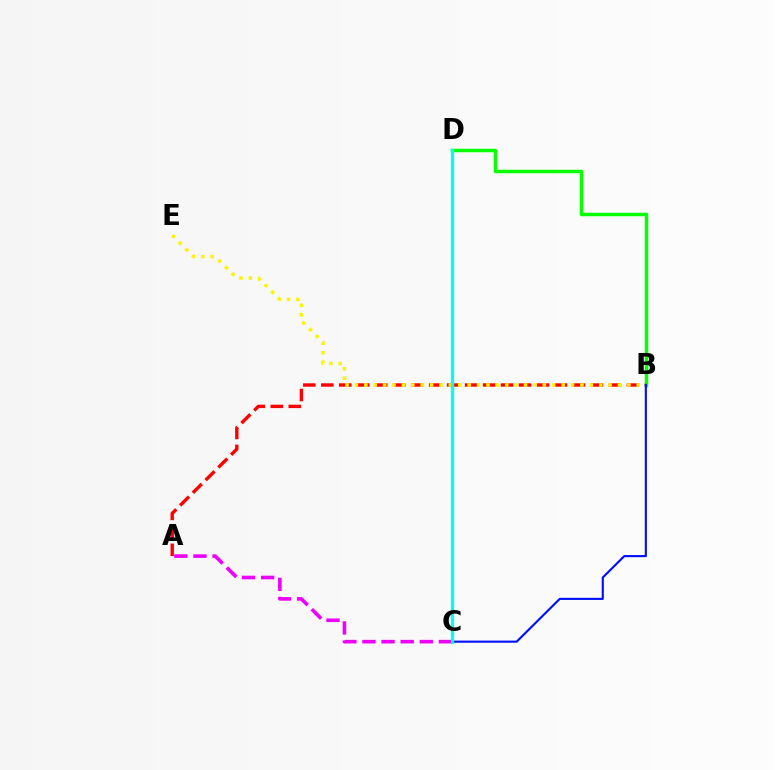{('A', 'B'): [{'color': '#ff0000', 'line_style': 'dashed', 'thickness': 2.44}], ('B', 'E'): [{'color': '#fcf500', 'line_style': 'dotted', 'thickness': 2.55}], ('B', 'D'): [{'color': '#08ff00', 'line_style': 'solid', 'thickness': 2.5}], ('B', 'C'): [{'color': '#0010ff', 'line_style': 'solid', 'thickness': 1.53}], ('A', 'C'): [{'color': '#ee00ff', 'line_style': 'dashed', 'thickness': 2.6}], ('C', 'D'): [{'color': '#00fff6', 'line_style': 'solid', 'thickness': 2.33}]}